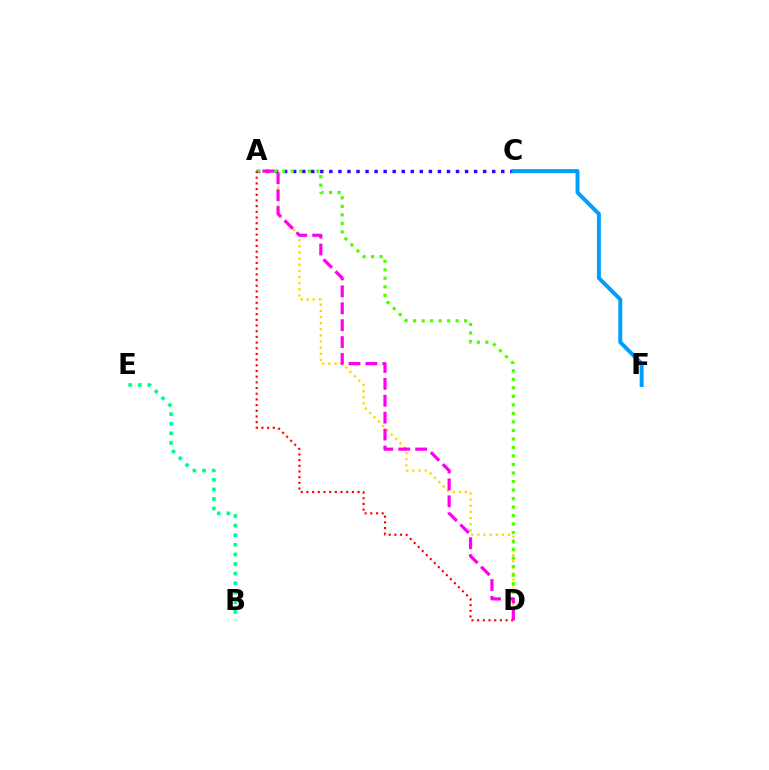{('A', 'C'): [{'color': '#3700ff', 'line_style': 'dotted', 'thickness': 2.46}], ('A', 'D'): [{'color': '#ffd500', 'line_style': 'dotted', 'thickness': 1.67}, {'color': '#4fff00', 'line_style': 'dotted', 'thickness': 2.31}, {'color': '#ff0000', 'line_style': 'dotted', 'thickness': 1.54}, {'color': '#ff00ed', 'line_style': 'dashed', 'thickness': 2.3}], ('B', 'E'): [{'color': '#00ff86', 'line_style': 'dotted', 'thickness': 2.61}], ('C', 'F'): [{'color': '#009eff', 'line_style': 'solid', 'thickness': 2.84}]}